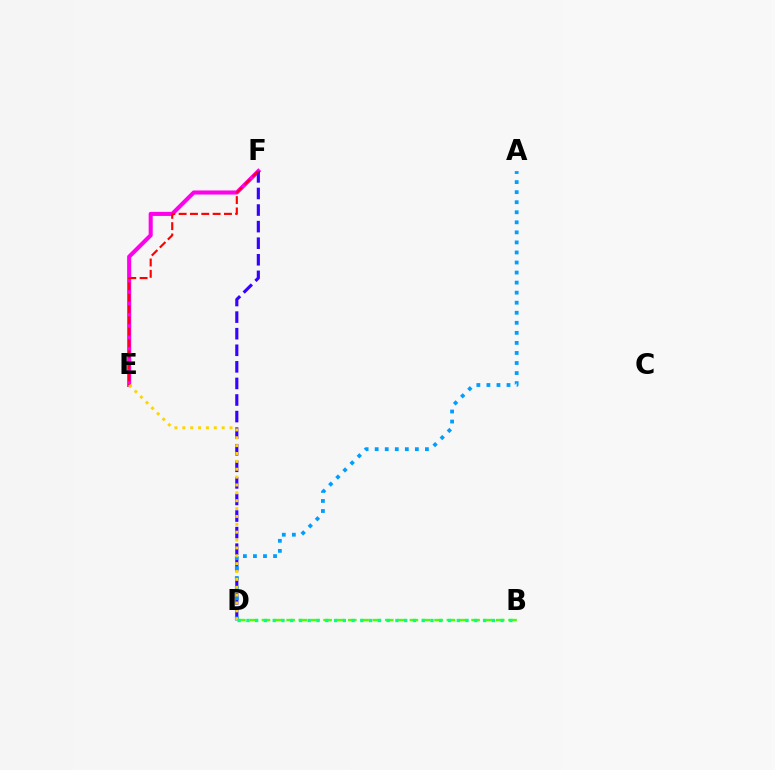{('E', 'F'): [{'color': '#ff00ed', 'line_style': 'solid', 'thickness': 2.94}, {'color': '#ff0000', 'line_style': 'dashed', 'thickness': 1.54}], ('D', 'F'): [{'color': '#3700ff', 'line_style': 'dashed', 'thickness': 2.25}], ('A', 'D'): [{'color': '#009eff', 'line_style': 'dotted', 'thickness': 2.73}], ('B', 'D'): [{'color': '#4fff00', 'line_style': 'dashed', 'thickness': 1.67}, {'color': '#00ff86', 'line_style': 'dotted', 'thickness': 2.38}], ('D', 'E'): [{'color': '#ffd500', 'line_style': 'dotted', 'thickness': 2.14}]}